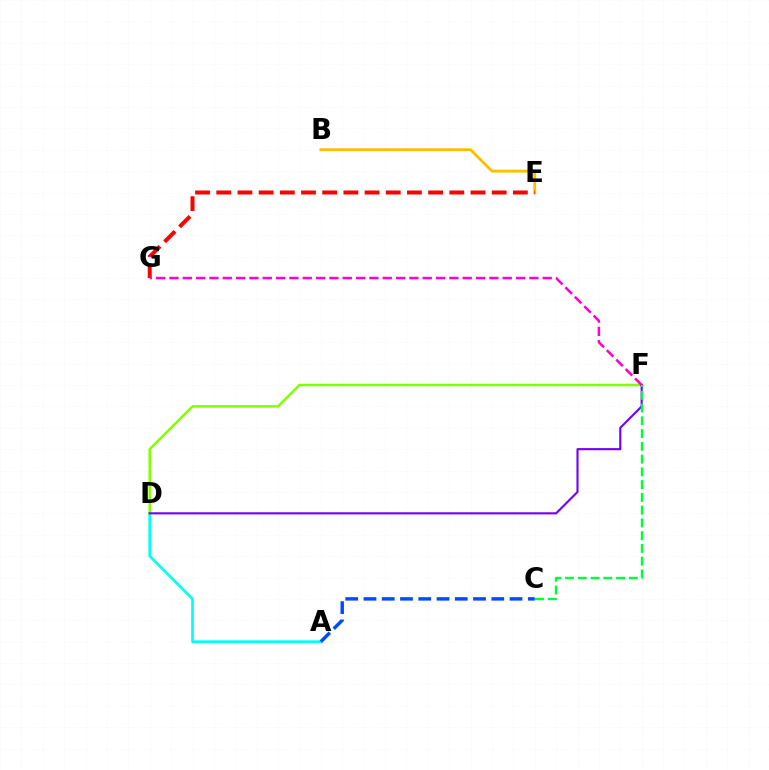{('B', 'E'): [{'color': '#ffbd00', 'line_style': 'solid', 'thickness': 2.04}], ('A', 'D'): [{'color': '#00fff6', 'line_style': 'solid', 'thickness': 1.93}], ('A', 'C'): [{'color': '#004bff', 'line_style': 'dashed', 'thickness': 2.48}], ('E', 'G'): [{'color': '#ff0000', 'line_style': 'dashed', 'thickness': 2.88}], ('D', 'F'): [{'color': '#84ff00', 'line_style': 'solid', 'thickness': 1.8}, {'color': '#7200ff', 'line_style': 'solid', 'thickness': 1.53}], ('C', 'F'): [{'color': '#00ff39', 'line_style': 'dashed', 'thickness': 1.73}], ('F', 'G'): [{'color': '#ff00cf', 'line_style': 'dashed', 'thickness': 1.81}]}